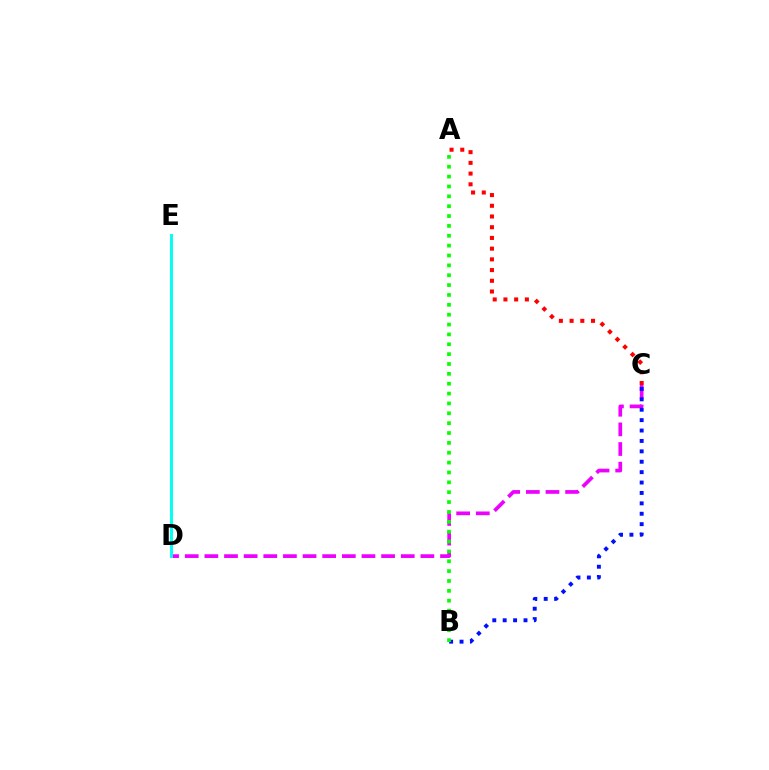{('C', 'D'): [{'color': '#ee00ff', 'line_style': 'dashed', 'thickness': 2.67}], ('B', 'C'): [{'color': '#0010ff', 'line_style': 'dotted', 'thickness': 2.83}], ('A', 'B'): [{'color': '#08ff00', 'line_style': 'dotted', 'thickness': 2.68}], ('D', 'E'): [{'color': '#fcf500', 'line_style': 'dashed', 'thickness': 1.81}, {'color': '#00fff6', 'line_style': 'solid', 'thickness': 2.11}], ('A', 'C'): [{'color': '#ff0000', 'line_style': 'dotted', 'thickness': 2.91}]}